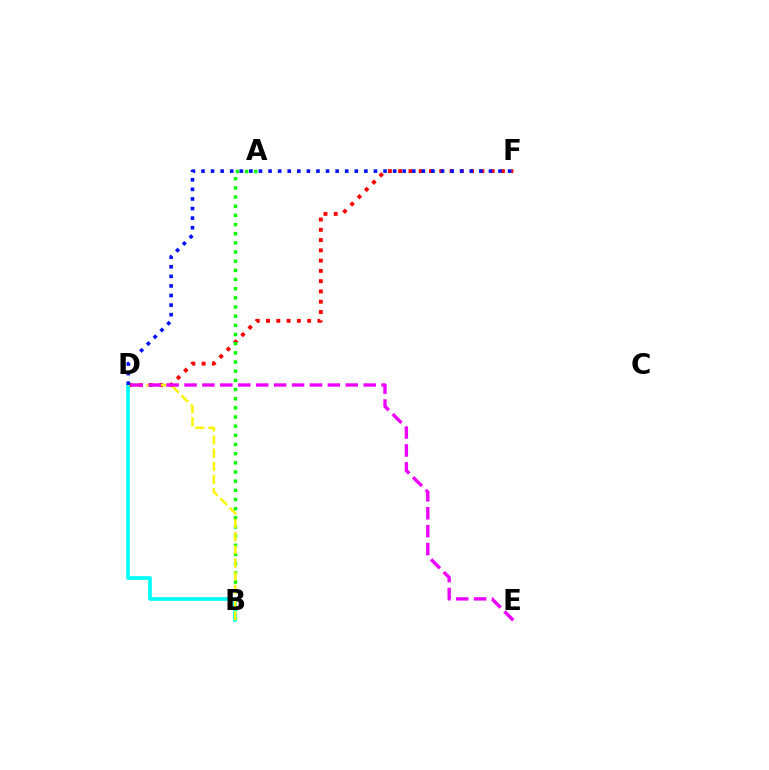{('D', 'F'): [{'color': '#ff0000', 'line_style': 'dotted', 'thickness': 2.79}, {'color': '#0010ff', 'line_style': 'dotted', 'thickness': 2.6}], ('A', 'B'): [{'color': '#08ff00', 'line_style': 'dotted', 'thickness': 2.49}], ('B', 'D'): [{'color': '#00fff6', 'line_style': 'solid', 'thickness': 2.65}, {'color': '#fcf500', 'line_style': 'dashed', 'thickness': 1.79}], ('D', 'E'): [{'color': '#ee00ff', 'line_style': 'dashed', 'thickness': 2.43}]}